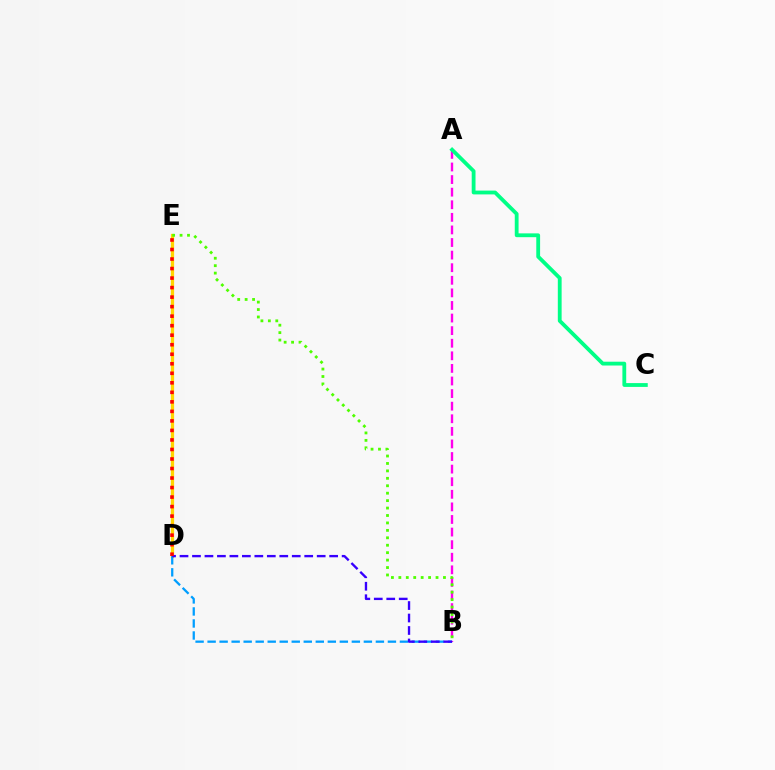{('A', 'B'): [{'color': '#ff00ed', 'line_style': 'dashed', 'thickness': 1.71}], ('D', 'E'): [{'color': '#ffd500', 'line_style': 'solid', 'thickness': 2.34}, {'color': '#ff0000', 'line_style': 'dotted', 'thickness': 2.59}], ('A', 'C'): [{'color': '#00ff86', 'line_style': 'solid', 'thickness': 2.74}], ('B', 'D'): [{'color': '#009eff', 'line_style': 'dashed', 'thickness': 1.63}, {'color': '#3700ff', 'line_style': 'dashed', 'thickness': 1.69}], ('B', 'E'): [{'color': '#4fff00', 'line_style': 'dotted', 'thickness': 2.02}]}